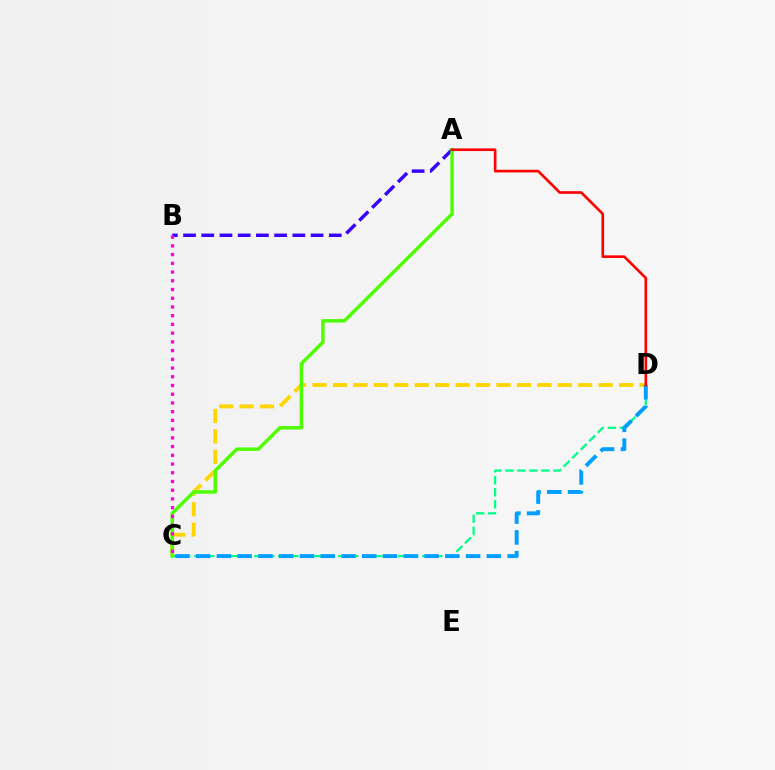{('C', 'D'): [{'color': '#00ff86', 'line_style': 'dashed', 'thickness': 1.63}, {'color': '#ffd500', 'line_style': 'dashed', 'thickness': 2.78}, {'color': '#009eff', 'line_style': 'dashed', 'thickness': 2.82}], ('A', 'B'): [{'color': '#3700ff', 'line_style': 'dashed', 'thickness': 2.47}], ('A', 'C'): [{'color': '#4fff00', 'line_style': 'solid', 'thickness': 2.49}], ('B', 'C'): [{'color': '#ff00ed', 'line_style': 'dotted', 'thickness': 2.37}], ('A', 'D'): [{'color': '#ff0000', 'line_style': 'solid', 'thickness': 1.9}]}